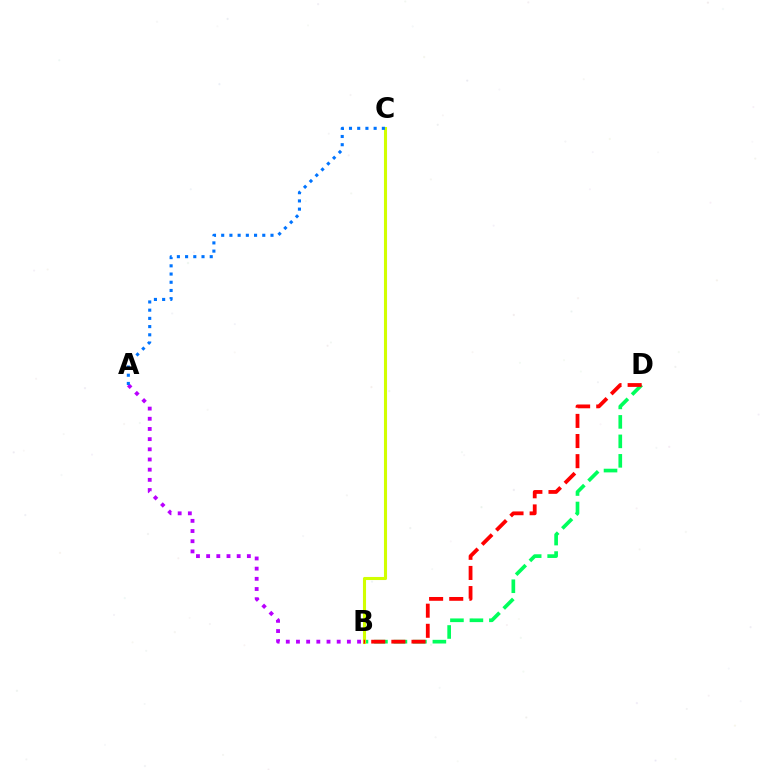{('B', 'D'): [{'color': '#00ff5c', 'line_style': 'dashed', 'thickness': 2.65}, {'color': '#ff0000', 'line_style': 'dashed', 'thickness': 2.73}], ('A', 'B'): [{'color': '#b900ff', 'line_style': 'dotted', 'thickness': 2.77}], ('B', 'C'): [{'color': '#d1ff00', 'line_style': 'solid', 'thickness': 2.22}], ('A', 'C'): [{'color': '#0074ff', 'line_style': 'dotted', 'thickness': 2.23}]}